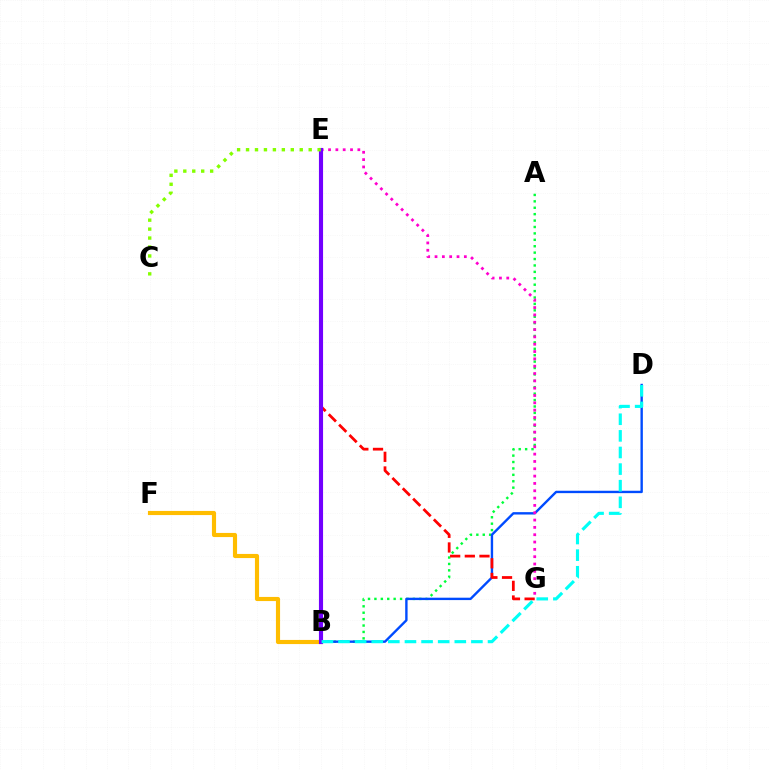{('A', 'B'): [{'color': '#00ff39', 'line_style': 'dotted', 'thickness': 1.74}], ('B', 'F'): [{'color': '#ffbd00', 'line_style': 'solid', 'thickness': 2.98}], ('B', 'D'): [{'color': '#004bff', 'line_style': 'solid', 'thickness': 1.72}, {'color': '#00fff6', 'line_style': 'dashed', 'thickness': 2.26}], ('E', 'G'): [{'color': '#ff00cf', 'line_style': 'dotted', 'thickness': 1.99}, {'color': '#ff0000', 'line_style': 'dashed', 'thickness': 1.99}], ('B', 'E'): [{'color': '#7200ff', 'line_style': 'solid', 'thickness': 2.97}], ('C', 'E'): [{'color': '#84ff00', 'line_style': 'dotted', 'thickness': 2.43}]}